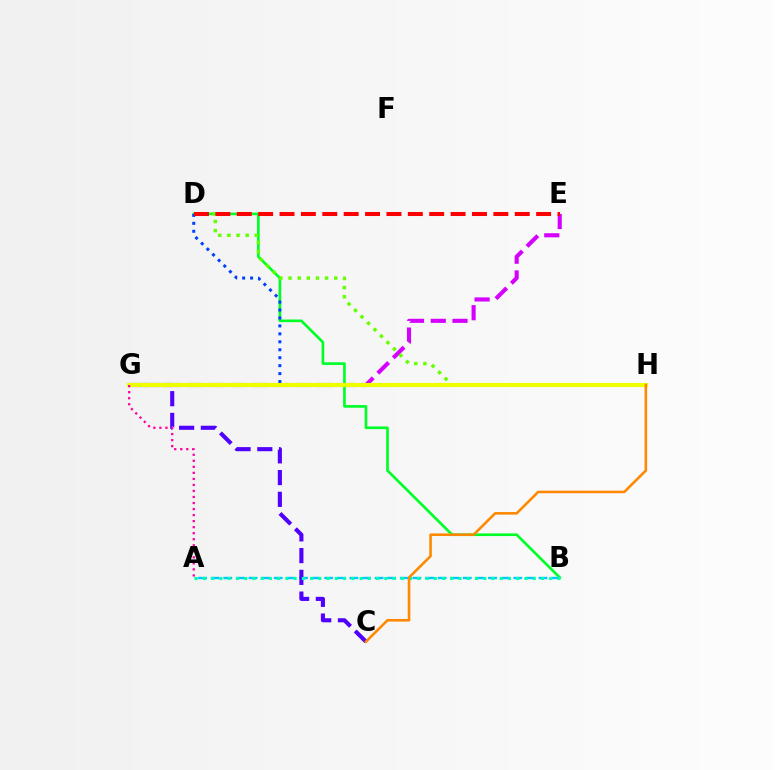{('B', 'D'): [{'color': '#00ff27', 'line_style': 'solid', 'thickness': 1.92}], ('A', 'B'): [{'color': '#00c7ff', 'line_style': 'dashed', 'thickness': 1.71}, {'color': '#00ffaf', 'line_style': 'dotted', 'thickness': 2.24}], ('E', 'G'): [{'color': '#d600ff', 'line_style': 'dashed', 'thickness': 2.95}], ('C', 'G'): [{'color': '#4f00ff', 'line_style': 'dashed', 'thickness': 2.95}], ('D', 'H'): [{'color': '#66ff00', 'line_style': 'dotted', 'thickness': 2.48}, {'color': '#003fff', 'line_style': 'dotted', 'thickness': 2.16}], ('D', 'E'): [{'color': '#ff0000', 'line_style': 'dashed', 'thickness': 2.91}], ('G', 'H'): [{'color': '#eeff00', 'line_style': 'solid', 'thickness': 2.96}], ('A', 'G'): [{'color': '#ff00a0', 'line_style': 'dotted', 'thickness': 1.64}], ('C', 'H'): [{'color': '#ff8800', 'line_style': 'solid', 'thickness': 1.85}]}